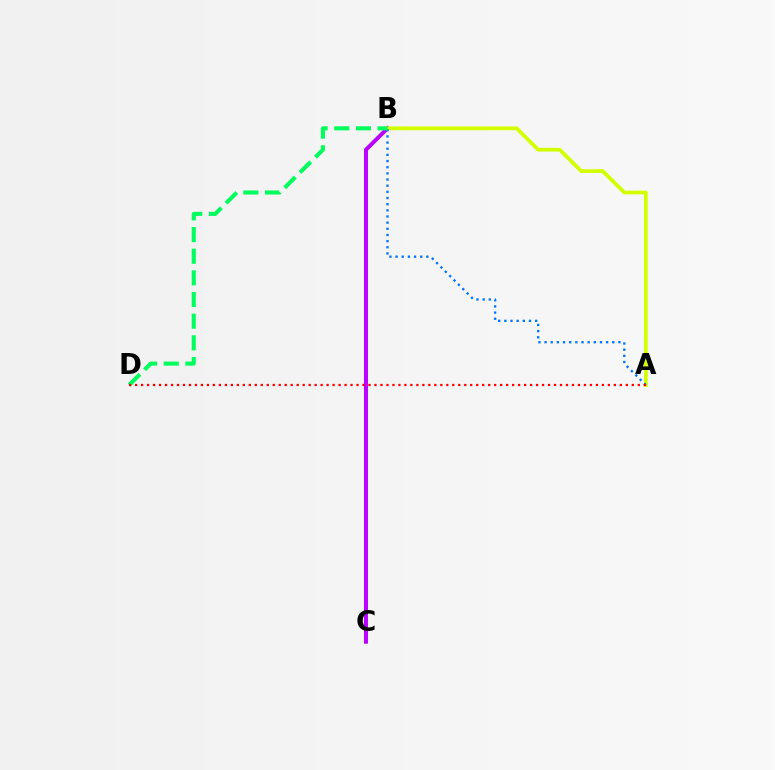{('B', 'C'): [{'color': '#b900ff', 'line_style': 'solid', 'thickness': 2.87}], ('A', 'B'): [{'color': '#d1ff00', 'line_style': 'solid', 'thickness': 2.71}, {'color': '#0074ff', 'line_style': 'dotted', 'thickness': 1.67}], ('B', 'D'): [{'color': '#00ff5c', 'line_style': 'dashed', 'thickness': 2.94}], ('A', 'D'): [{'color': '#ff0000', 'line_style': 'dotted', 'thickness': 1.63}]}